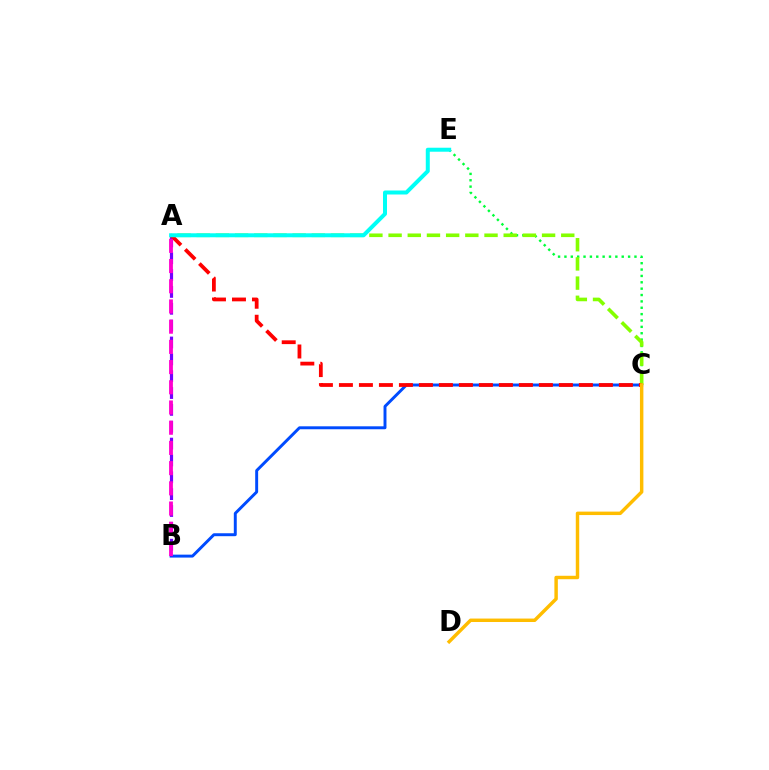{('C', 'E'): [{'color': '#00ff39', 'line_style': 'dotted', 'thickness': 1.73}], ('B', 'C'): [{'color': '#004bff', 'line_style': 'solid', 'thickness': 2.12}], ('A', 'C'): [{'color': '#84ff00', 'line_style': 'dashed', 'thickness': 2.61}, {'color': '#ff0000', 'line_style': 'dashed', 'thickness': 2.72}], ('A', 'B'): [{'color': '#7200ff', 'line_style': 'dashed', 'thickness': 2.29}, {'color': '#ff00cf', 'line_style': 'dashed', 'thickness': 2.75}], ('A', 'E'): [{'color': '#00fff6', 'line_style': 'solid', 'thickness': 2.87}], ('C', 'D'): [{'color': '#ffbd00', 'line_style': 'solid', 'thickness': 2.48}]}